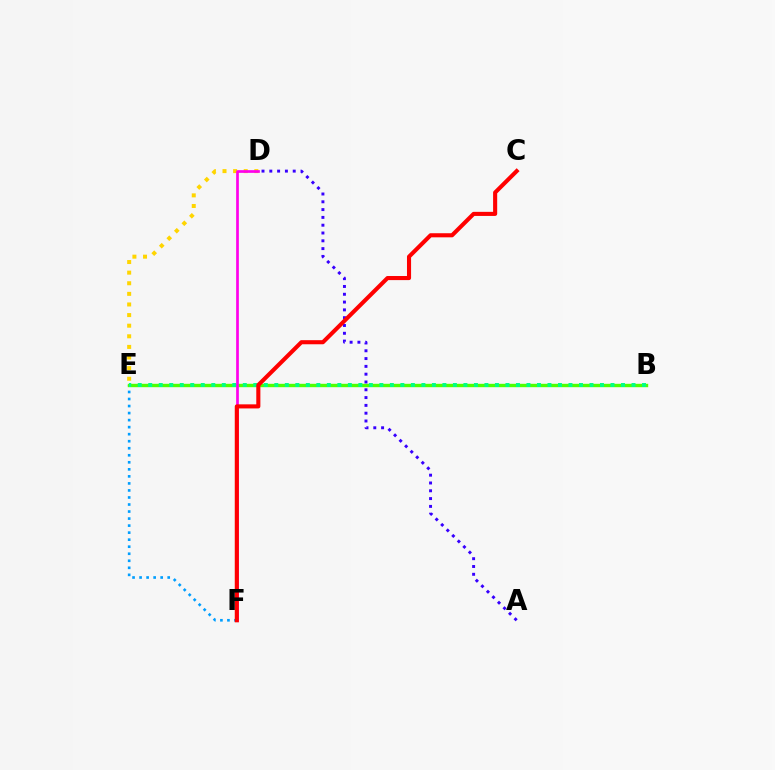{('E', 'F'): [{'color': '#009eff', 'line_style': 'dotted', 'thickness': 1.91}], ('B', 'E'): [{'color': '#4fff00', 'line_style': 'solid', 'thickness': 2.44}, {'color': '#00ff86', 'line_style': 'dotted', 'thickness': 2.85}], ('D', 'E'): [{'color': '#ffd500', 'line_style': 'dotted', 'thickness': 2.88}], ('A', 'D'): [{'color': '#3700ff', 'line_style': 'dotted', 'thickness': 2.12}], ('D', 'F'): [{'color': '#ff00ed', 'line_style': 'solid', 'thickness': 1.95}], ('C', 'F'): [{'color': '#ff0000', 'line_style': 'solid', 'thickness': 2.95}]}